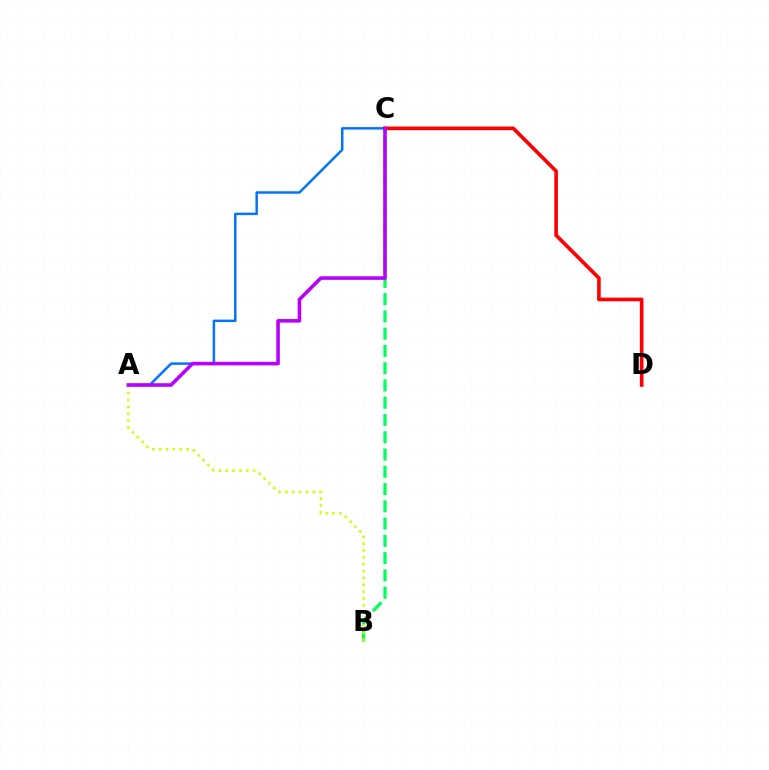{('B', 'C'): [{'color': '#00ff5c', 'line_style': 'dashed', 'thickness': 2.35}], ('C', 'D'): [{'color': '#ff0000', 'line_style': 'solid', 'thickness': 2.61}], ('A', 'C'): [{'color': '#0074ff', 'line_style': 'solid', 'thickness': 1.79}, {'color': '#b900ff', 'line_style': 'solid', 'thickness': 2.57}], ('A', 'B'): [{'color': '#d1ff00', 'line_style': 'dotted', 'thickness': 1.86}]}